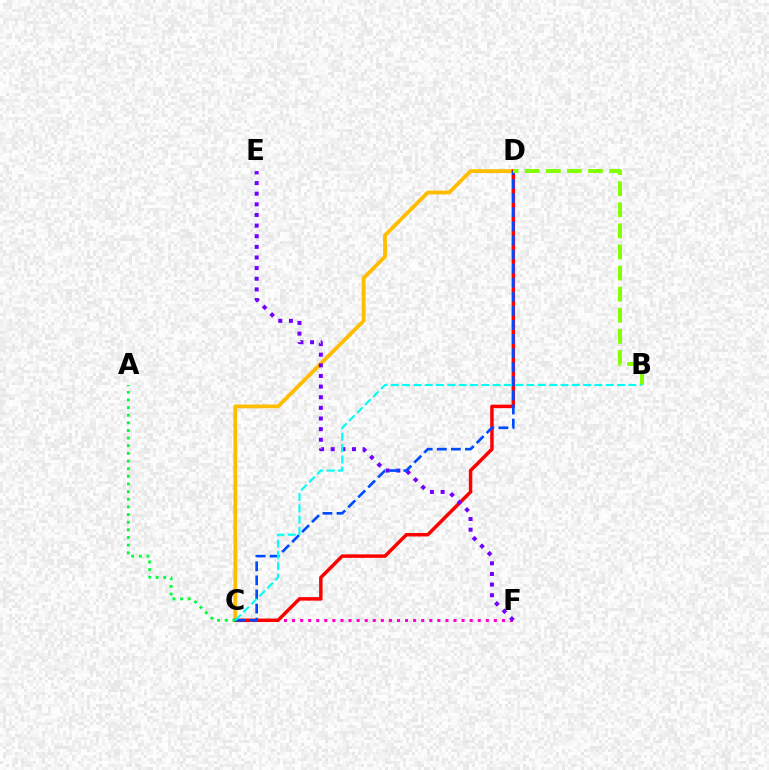{('C', 'F'): [{'color': '#ff00cf', 'line_style': 'dotted', 'thickness': 2.19}], ('C', 'D'): [{'color': '#ffbd00', 'line_style': 'solid', 'thickness': 2.72}, {'color': '#ff0000', 'line_style': 'solid', 'thickness': 2.5}, {'color': '#004bff', 'line_style': 'dashed', 'thickness': 1.91}], ('A', 'C'): [{'color': '#00ff39', 'line_style': 'dotted', 'thickness': 2.08}], ('E', 'F'): [{'color': '#7200ff', 'line_style': 'dotted', 'thickness': 2.89}], ('B', 'D'): [{'color': '#84ff00', 'line_style': 'dashed', 'thickness': 2.87}], ('B', 'C'): [{'color': '#00fff6', 'line_style': 'dashed', 'thickness': 1.54}]}